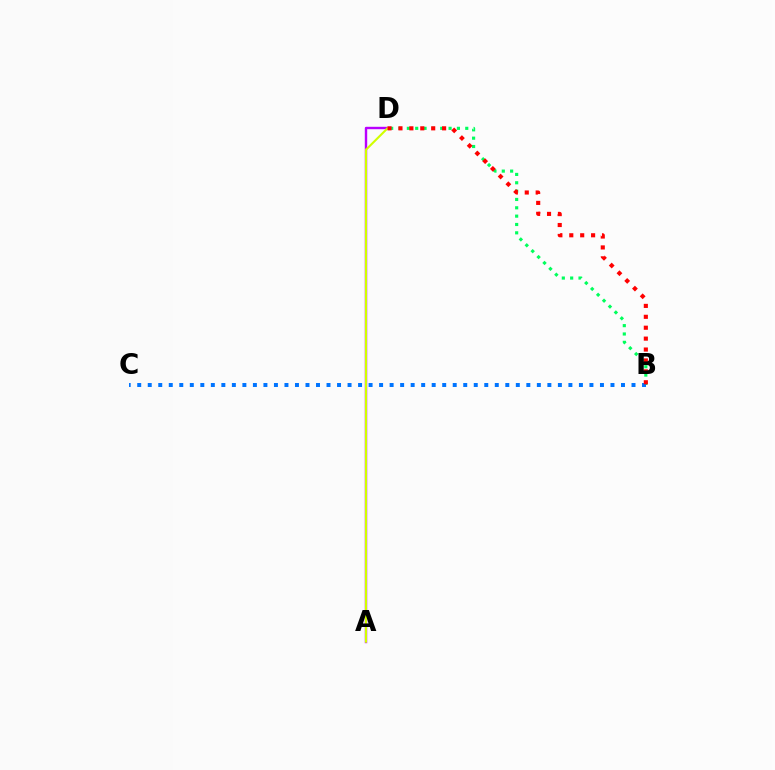{('B', 'D'): [{'color': '#00ff5c', 'line_style': 'dotted', 'thickness': 2.27}, {'color': '#ff0000', 'line_style': 'dotted', 'thickness': 2.96}], ('A', 'D'): [{'color': '#b900ff', 'line_style': 'solid', 'thickness': 1.73}, {'color': '#d1ff00', 'line_style': 'solid', 'thickness': 1.52}], ('B', 'C'): [{'color': '#0074ff', 'line_style': 'dotted', 'thickness': 2.86}]}